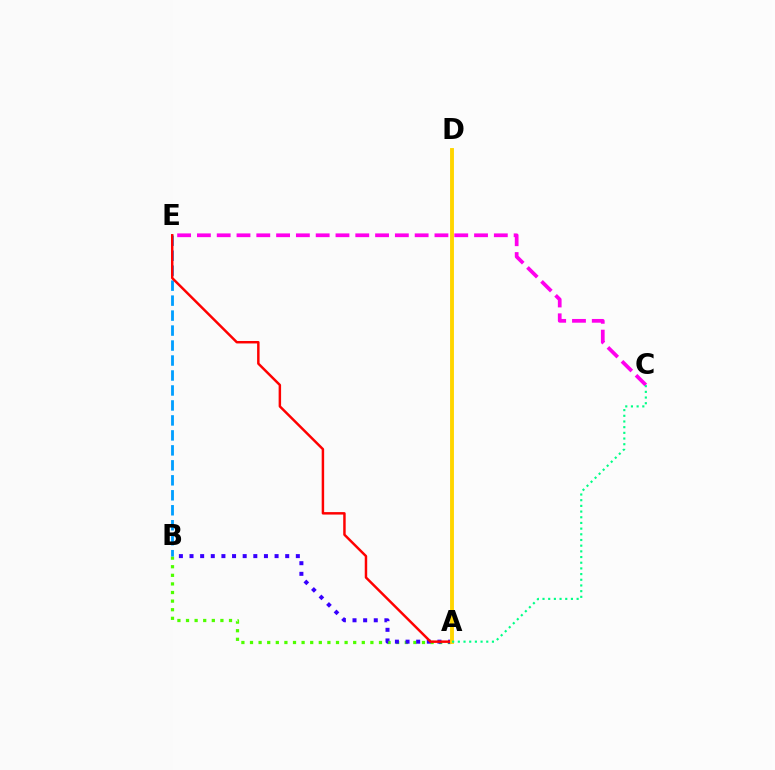{('A', 'B'): [{'color': '#4fff00', 'line_style': 'dotted', 'thickness': 2.34}, {'color': '#3700ff', 'line_style': 'dotted', 'thickness': 2.89}], ('B', 'E'): [{'color': '#009eff', 'line_style': 'dashed', 'thickness': 2.03}], ('C', 'E'): [{'color': '#ff00ed', 'line_style': 'dashed', 'thickness': 2.69}], ('A', 'E'): [{'color': '#ff0000', 'line_style': 'solid', 'thickness': 1.78}], ('A', 'D'): [{'color': '#ffd500', 'line_style': 'solid', 'thickness': 2.8}], ('A', 'C'): [{'color': '#00ff86', 'line_style': 'dotted', 'thickness': 1.54}]}